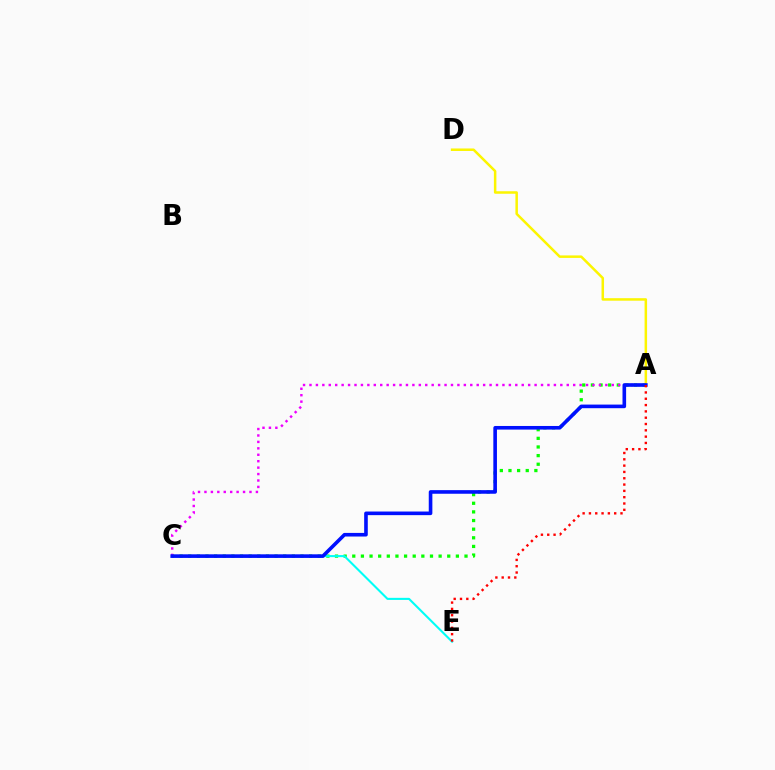{('A', 'D'): [{'color': '#fcf500', 'line_style': 'solid', 'thickness': 1.8}], ('A', 'C'): [{'color': '#08ff00', 'line_style': 'dotted', 'thickness': 2.35}, {'color': '#ee00ff', 'line_style': 'dotted', 'thickness': 1.75}, {'color': '#0010ff', 'line_style': 'solid', 'thickness': 2.6}], ('C', 'E'): [{'color': '#00fff6', 'line_style': 'solid', 'thickness': 1.5}], ('A', 'E'): [{'color': '#ff0000', 'line_style': 'dotted', 'thickness': 1.72}]}